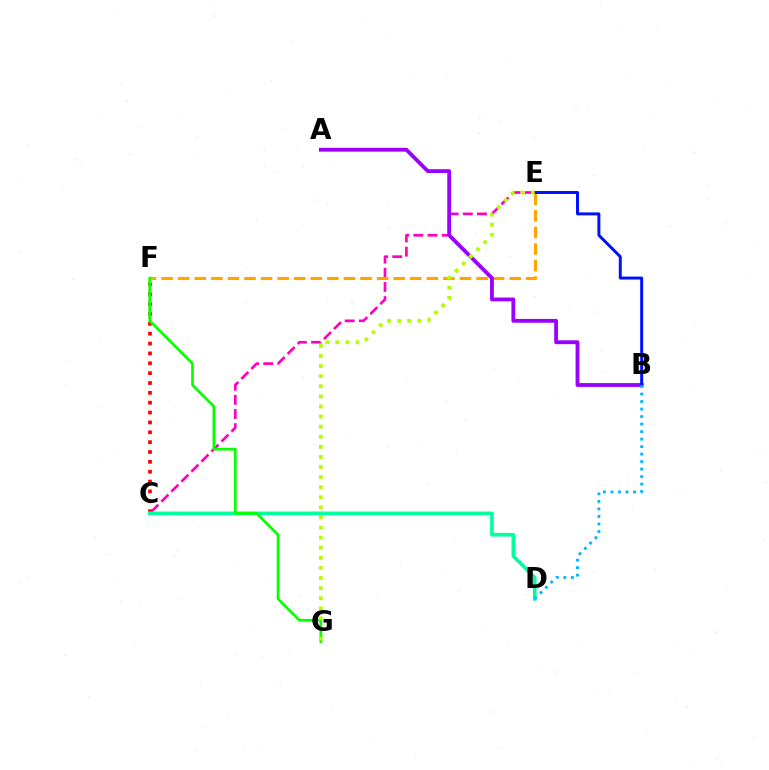{('C', 'E'): [{'color': '#ff00bd', 'line_style': 'dashed', 'thickness': 1.92}], ('E', 'F'): [{'color': '#ffa500', 'line_style': 'dashed', 'thickness': 2.25}], ('C', 'F'): [{'color': '#ff0000', 'line_style': 'dotted', 'thickness': 2.68}], ('C', 'D'): [{'color': '#00ff9d', 'line_style': 'solid', 'thickness': 2.61}], ('A', 'B'): [{'color': '#9b00ff', 'line_style': 'solid', 'thickness': 2.75}], ('B', 'E'): [{'color': '#0010ff', 'line_style': 'solid', 'thickness': 2.13}], ('F', 'G'): [{'color': '#08ff00', 'line_style': 'solid', 'thickness': 1.95}], ('B', 'D'): [{'color': '#00b5ff', 'line_style': 'dotted', 'thickness': 2.04}], ('E', 'G'): [{'color': '#b3ff00', 'line_style': 'dotted', 'thickness': 2.74}]}